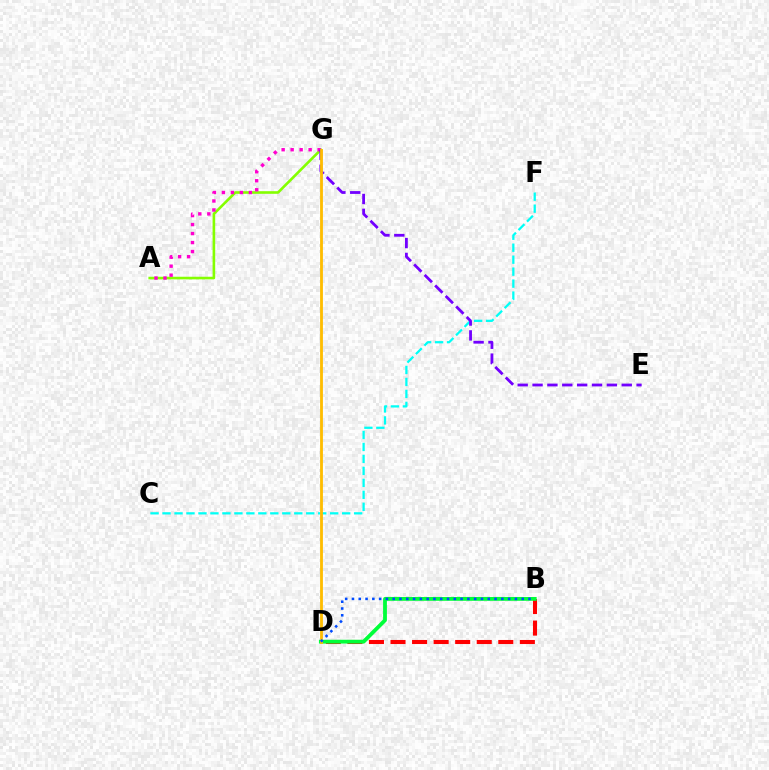{('B', 'D'): [{'color': '#ff0000', 'line_style': 'dashed', 'thickness': 2.93}, {'color': '#00ff39', 'line_style': 'solid', 'thickness': 2.74}, {'color': '#004bff', 'line_style': 'dotted', 'thickness': 1.84}], ('C', 'F'): [{'color': '#00fff6', 'line_style': 'dashed', 'thickness': 1.63}], ('A', 'G'): [{'color': '#84ff00', 'line_style': 'solid', 'thickness': 1.88}, {'color': '#ff00cf', 'line_style': 'dotted', 'thickness': 2.44}], ('E', 'G'): [{'color': '#7200ff', 'line_style': 'dashed', 'thickness': 2.02}], ('D', 'G'): [{'color': '#ffbd00', 'line_style': 'solid', 'thickness': 2.03}]}